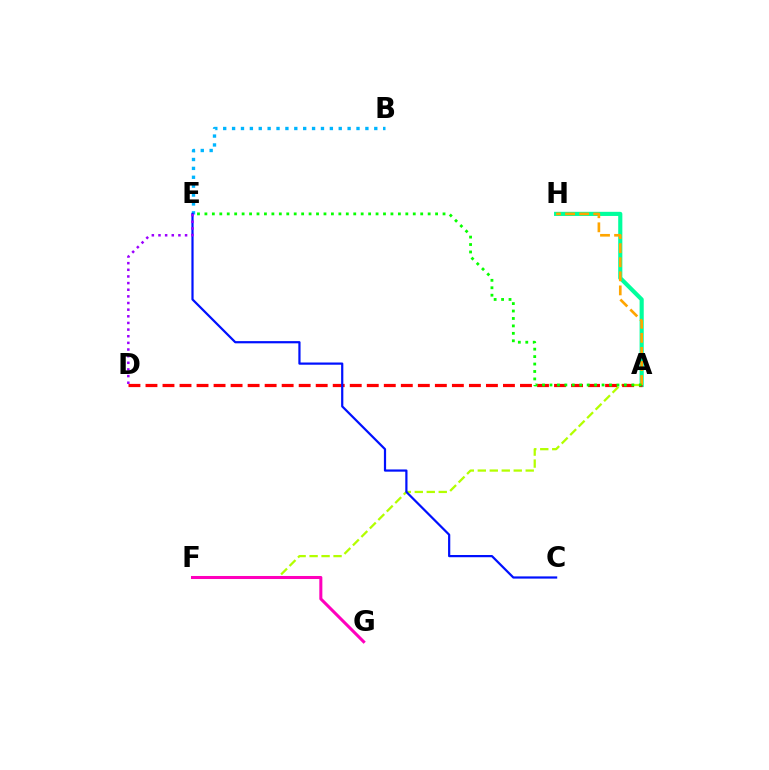{('A', 'F'): [{'color': '#b3ff00', 'line_style': 'dashed', 'thickness': 1.63}], ('A', 'H'): [{'color': '#00ff9d', 'line_style': 'solid', 'thickness': 2.98}, {'color': '#ffa500', 'line_style': 'dashed', 'thickness': 1.91}], ('B', 'E'): [{'color': '#00b5ff', 'line_style': 'dotted', 'thickness': 2.41}], ('A', 'D'): [{'color': '#ff0000', 'line_style': 'dashed', 'thickness': 2.31}], ('C', 'E'): [{'color': '#0010ff', 'line_style': 'solid', 'thickness': 1.59}], ('D', 'E'): [{'color': '#9b00ff', 'line_style': 'dotted', 'thickness': 1.8}], ('A', 'E'): [{'color': '#08ff00', 'line_style': 'dotted', 'thickness': 2.02}], ('F', 'G'): [{'color': '#ff00bd', 'line_style': 'solid', 'thickness': 2.19}]}